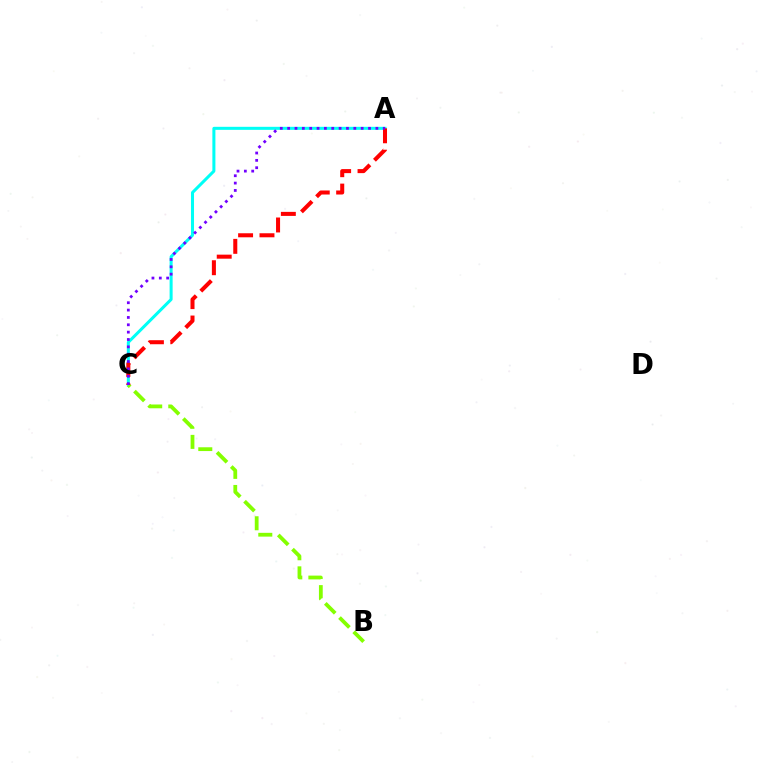{('A', 'C'): [{'color': '#00fff6', 'line_style': 'solid', 'thickness': 2.18}, {'color': '#ff0000', 'line_style': 'dashed', 'thickness': 2.9}, {'color': '#7200ff', 'line_style': 'dotted', 'thickness': 2.0}], ('B', 'C'): [{'color': '#84ff00', 'line_style': 'dashed', 'thickness': 2.73}]}